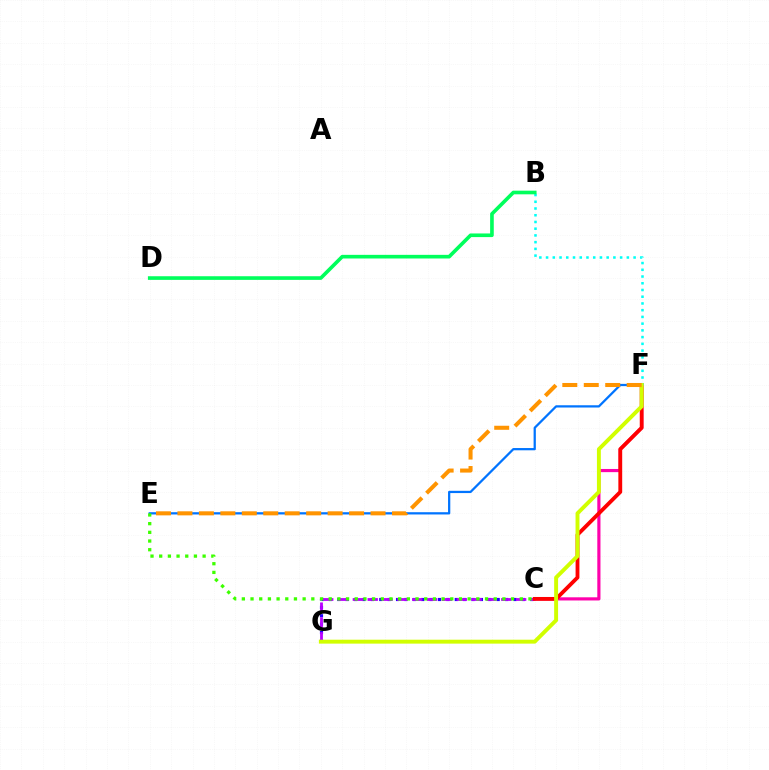{('C', 'F'): [{'color': '#ff00ac', 'line_style': 'solid', 'thickness': 2.28}, {'color': '#ff0000', 'line_style': 'solid', 'thickness': 2.75}], ('C', 'G'): [{'color': '#2500ff', 'line_style': 'dotted', 'thickness': 2.28}, {'color': '#b900ff', 'line_style': 'dashed', 'thickness': 2.02}], ('B', 'F'): [{'color': '#00fff6', 'line_style': 'dotted', 'thickness': 1.83}], ('E', 'F'): [{'color': '#0074ff', 'line_style': 'solid', 'thickness': 1.62}, {'color': '#ff9400', 'line_style': 'dashed', 'thickness': 2.91}], ('F', 'G'): [{'color': '#d1ff00', 'line_style': 'solid', 'thickness': 2.82}], ('B', 'D'): [{'color': '#00ff5c', 'line_style': 'solid', 'thickness': 2.62}], ('C', 'E'): [{'color': '#3dff00', 'line_style': 'dotted', 'thickness': 2.36}]}